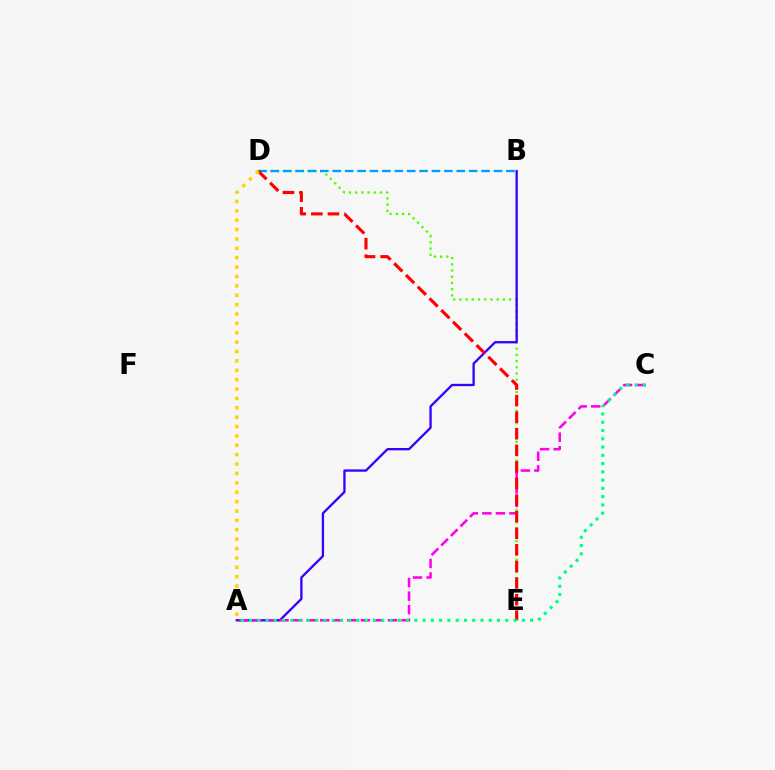{('D', 'E'): [{'color': '#4fff00', 'line_style': 'dotted', 'thickness': 1.69}, {'color': '#ff0000', 'line_style': 'dashed', 'thickness': 2.25}], ('A', 'B'): [{'color': '#3700ff', 'line_style': 'solid', 'thickness': 1.67}], ('B', 'D'): [{'color': '#009eff', 'line_style': 'dashed', 'thickness': 1.68}], ('A', 'C'): [{'color': '#ff00ed', 'line_style': 'dashed', 'thickness': 1.84}, {'color': '#00ff86', 'line_style': 'dotted', 'thickness': 2.25}], ('A', 'D'): [{'color': '#ffd500', 'line_style': 'dotted', 'thickness': 2.55}]}